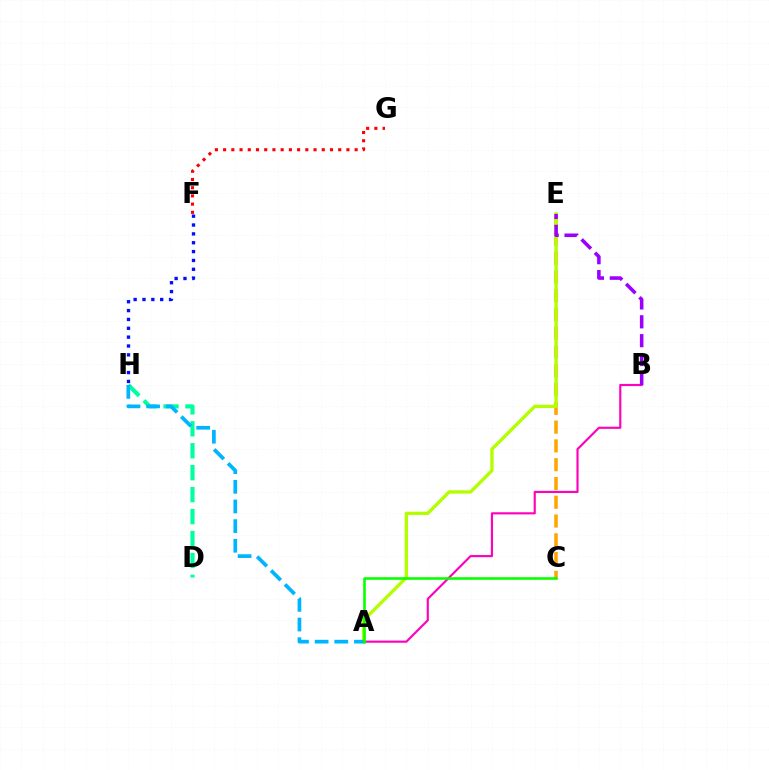{('C', 'E'): [{'color': '#ffa500', 'line_style': 'dashed', 'thickness': 2.55}], ('F', 'H'): [{'color': '#0010ff', 'line_style': 'dotted', 'thickness': 2.41}], ('F', 'G'): [{'color': '#ff0000', 'line_style': 'dotted', 'thickness': 2.23}], ('A', 'E'): [{'color': '#b3ff00', 'line_style': 'solid', 'thickness': 2.4}], ('A', 'B'): [{'color': '#ff00bd', 'line_style': 'solid', 'thickness': 1.55}], ('D', 'H'): [{'color': '#00ff9d', 'line_style': 'dashed', 'thickness': 2.98}], ('A', 'H'): [{'color': '#00b5ff', 'line_style': 'dashed', 'thickness': 2.67}], ('B', 'E'): [{'color': '#9b00ff', 'line_style': 'dashed', 'thickness': 2.56}], ('A', 'C'): [{'color': '#08ff00', 'line_style': 'solid', 'thickness': 1.86}]}